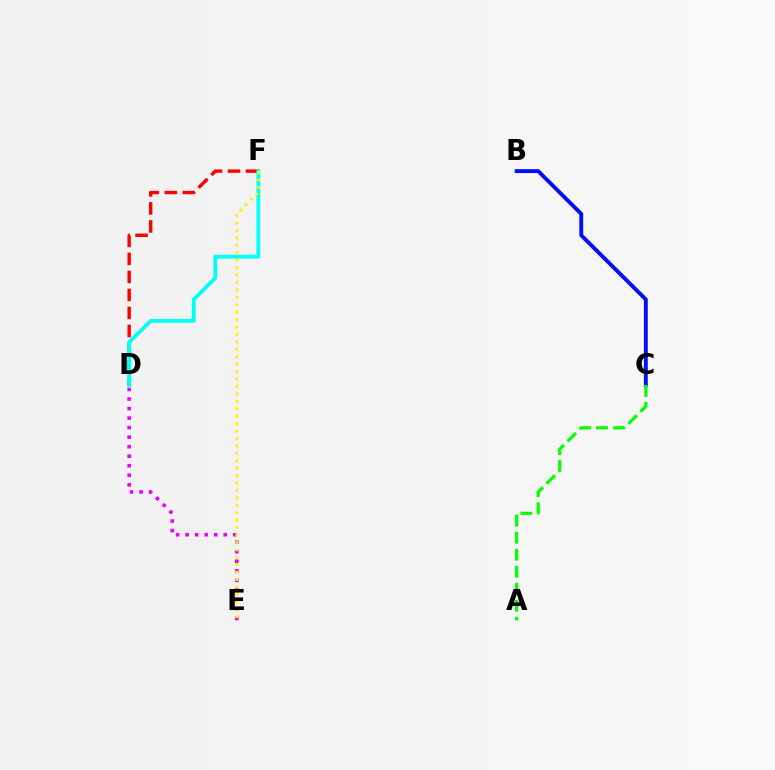{('B', 'C'): [{'color': '#0010ff', 'line_style': 'solid', 'thickness': 2.81}], ('D', 'E'): [{'color': '#ee00ff', 'line_style': 'dotted', 'thickness': 2.59}], ('D', 'F'): [{'color': '#ff0000', 'line_style': 'dashed', 'thickness': 2.45}, {'color': '#00fff6', 'line_style': 'solid', 'thickness': 2.74}], ('A', 'C'): [{'color': '#08ff00', 'line_style': 'dashed', 'thickness': 2.31}], ('E', 'F'): [{'color': '#fcf500', 'line_style': 'dotted', 'thickness': 2.02}]}